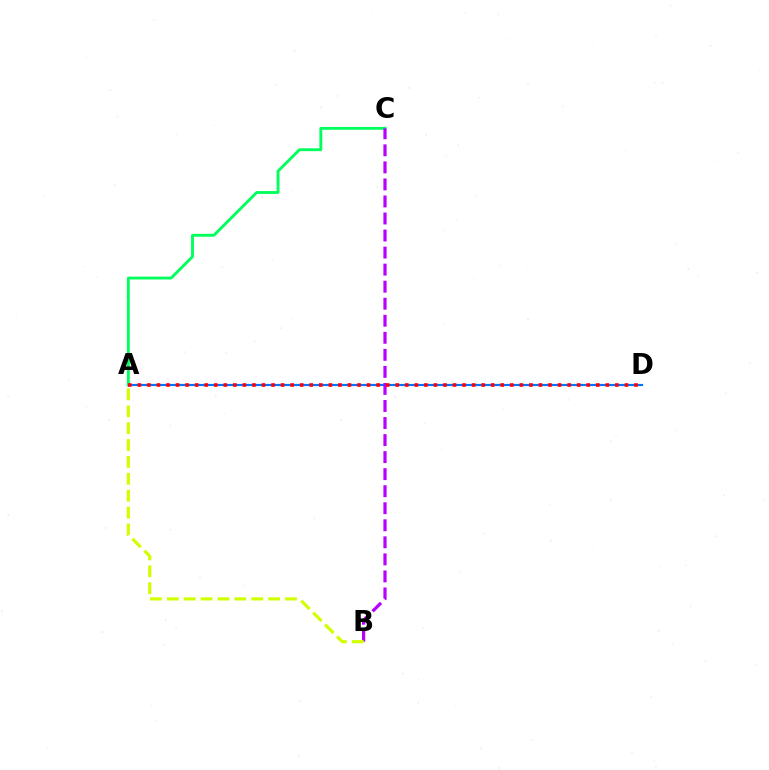{('A', 'D'): [{'color': '#0074ff', 'line_style': 'solid', 'thickness': 1.57}, {'color': '#ff0000', 'line_style': 'dotted', 'thickness': 2.59}], ('A', 'C'): [{'color': '#00ff5c', 'line_style': 'solid', 'thickness': 2.06}], ('B', 'C'): [{'color': '#b900ff', 'line_style': 'dashed', 'thickness': 2.32}], ('A', 'B'): [{'color': '#d1ff00', 'line_style': 'dashed', 'thickness': 2.29}]}